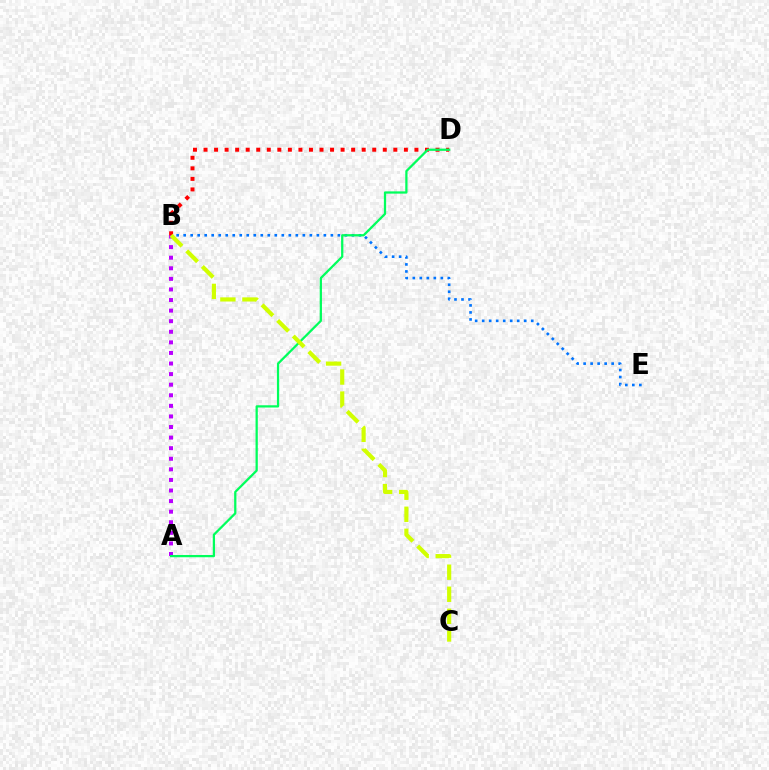{('B', 'E'): [{'color': '#0074ff', 'line_style': 'dotted', 'thickness': 1.9}], ('A', 'B'): [{'color': '#b900ff', 'line_style': 'dotted', 'thickness': 2.88}], ('B', 'D'): [{'color': '#ff0000', 'line_style': 'dotted', 'thickness': 2.86}], ('A', 'D'): [{'color': '#00ff5c', 'line_style': 'solid', 'thickness': 1.63}], ('B', 'C'): [{'color': '#d1ff00', 'line_style': 'dashed', 'thickness': 2.99}]}